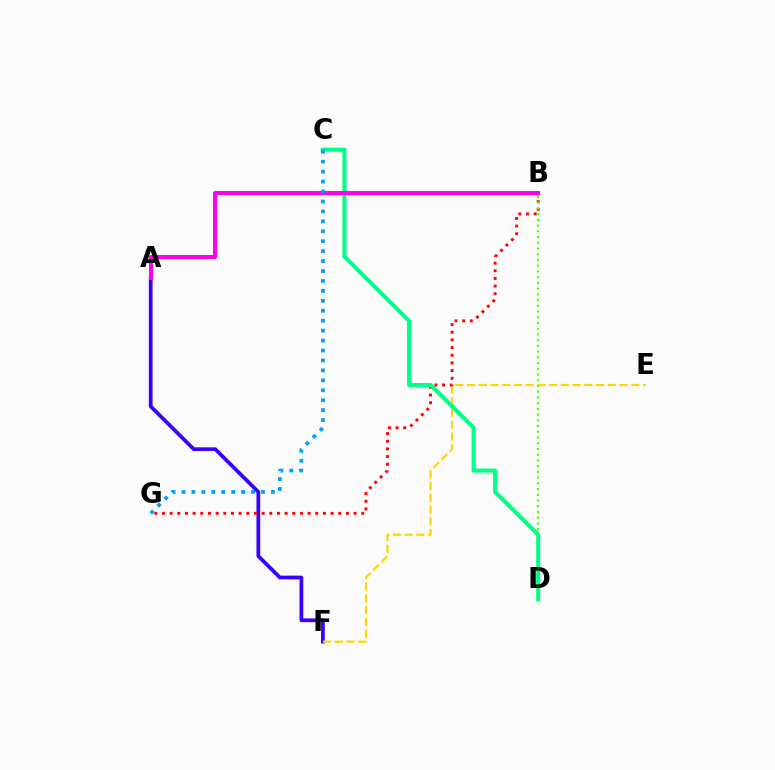{('A', 'F'): [{'color': '#3700ff', 'line_style': 'solid', 'thickness': 2.69}], ('E', 'F'): [{'color': '#ffd500', 'line_style': 'dashed', 'thickness': 1.59}], ('B', 'G'): [{'color': '#ff0000', 'line_style': 'dotted', 'thickness': 2.08}], ('B', 'D'): [{'color': '#4fff00', 'line_style': 'dotted', 'thickness': 1.56}], ('C', 'D'): [{'color': '#00ff86', 'line_style': 'solid', 'thickness': 2.94}], ('A', 'B'): [{'color': '#ff00ed', 'line_style': 'solid', 'thickness': 2.9}], ('C', 'G'): [{'color': '#009eff', 'line_style': 'dotted', 'thickness': 2.7}]}